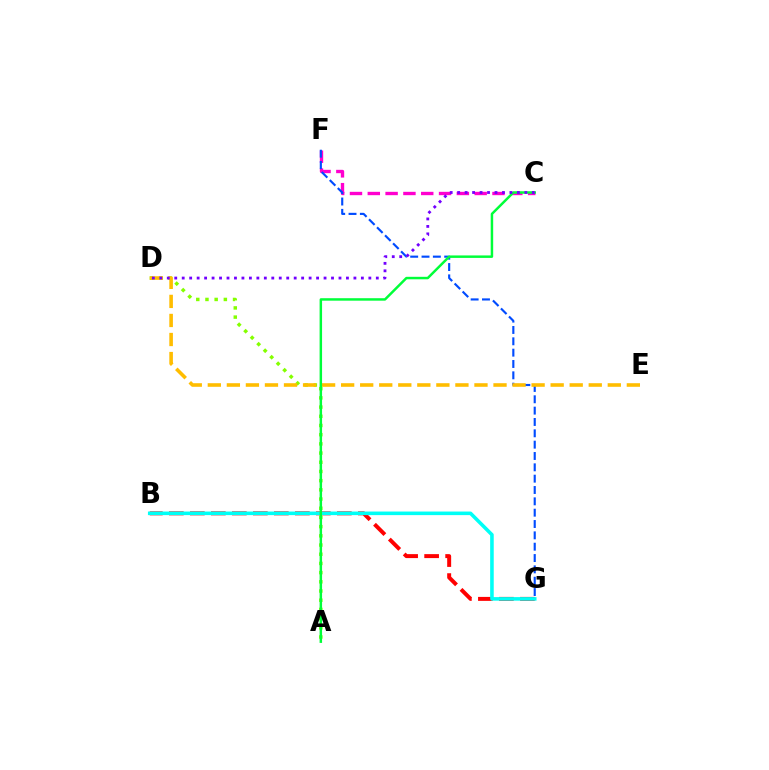{('C', 'F'): [{'color': '#ff00cf', 'line_style': 'dashed', 'thickness': 2.42}], ('F', 'G'): [{'color': '#004bff', 'line_style': 'dashed', 'thickness': 1.54}], ('B', 'G'): [{'color': '#ff0000', 'line_style': 'dashed', 'thickness': 2.85}, {'color': '#00fff6', 'line_style': 'solid', 'thickness': 2.57}], ('A', 'D'): [{'color': '#84ff00', 'line_style': 'dotted', 'thickness': 2.5}], ('D', 'E'): [{'color': '#ffbd00', 'line_style': 'dashed', 'thickness': 2.59}], ('A', 'C'): [{'color': '#00ff39', 'line_style': 'solid', 'thickness': 1.78}], ('C', 'D'): [{'color': '#7200ff', 'line_style': 'dotted', 'thickness': 2.03}]}